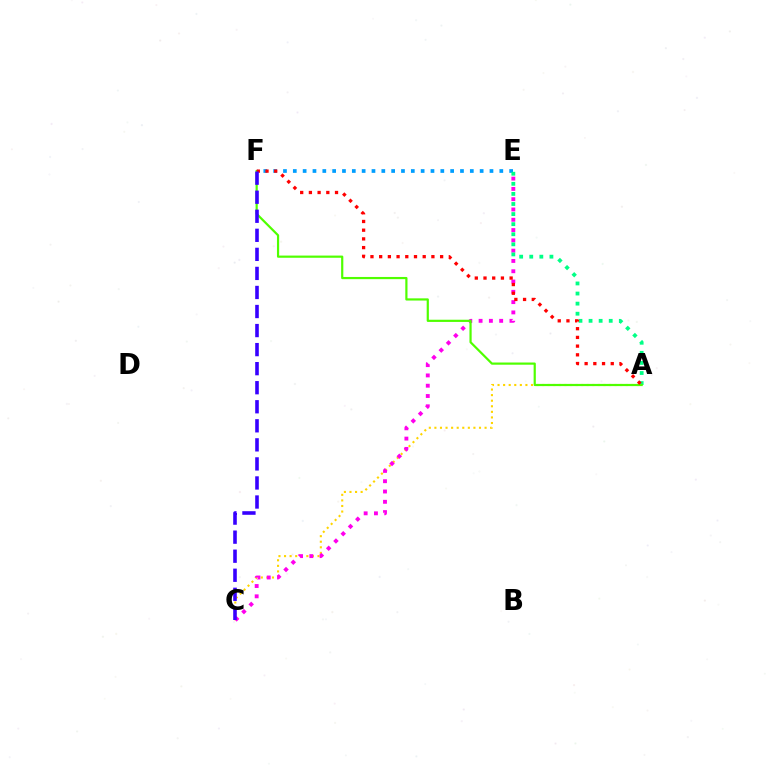{('A', 'C'): [{'color': '#ffd500', 'line_style': 'dotted', 'thickness': 1.51}], ('E', 'F'): [{'color': '#009eff', 'line_style': 'dotted', 'thickness': 2.67}], ('C', 'E'): [{'color': '#ff00ed', 'line_style': 'dotted', 'thickness': 2.8}], ('A', 'E'): [{'color': '#00ff86', 'line_style': 'dotted', 'thickness': 2.74}], ('A', 'F'): [{'color': '#4fff00', 'line_style': 'solid', 'thickness': 1.58}, {'color': '#ff0000', 'line_style': 'dotted', 'thickness': 2.37}], ('C', 'F'): [{'color': '#3700ff', 'line_style': 'dashed', 'thickness': 2.59}]}